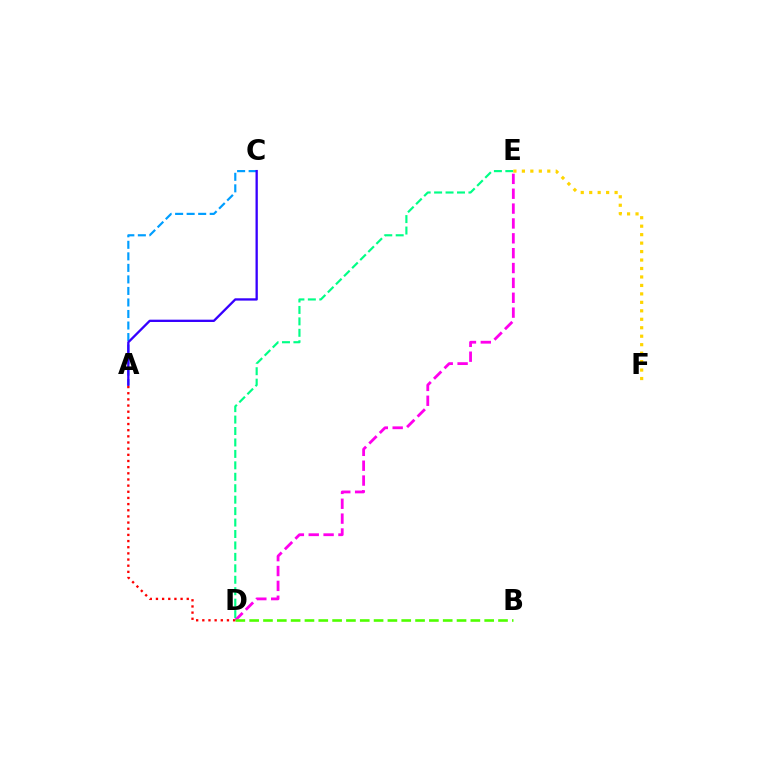{('A', 'C'): [{'color': '#009eff', 'line_style': 'dashed', 'thickness': 1.57}, {'color': '#3700ff', 'line_style': 'solid', 'thickness': 1.66}], ('D', 'E'): [{'color': '#00ff86', 'line_style': 'dashed', 'thickness': 1.55}, {'color': '#ff00ed', 'line_style': 'dashed', 'thickness': 2.02}], ('E', 'F'): [{'color': '#ffd500', 'line_style': 'dotted', 'thickness': 2.3}], ('A', 'D'): [{'color': '#ff0000', 'line_style': 'dotted', 'thickness': 1.67}], ('B', 'D'): [{'color': '#4fff00', 'line_style': 'dashed', 'thickness': 1.88}]}